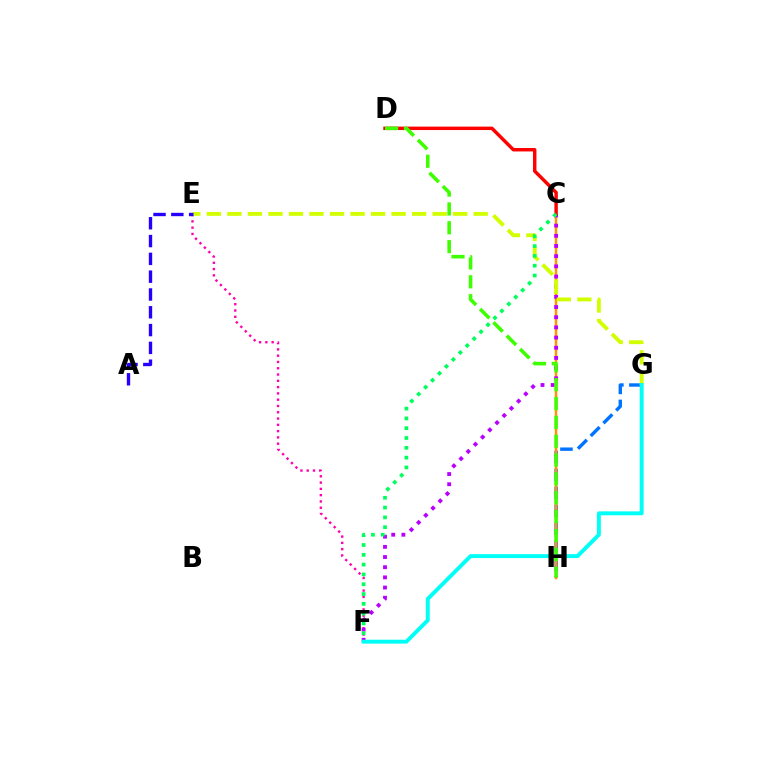{('E', 'F'): [{'color': '#ff00ac', 'line_style': 'dotted', 'thickness': 1.71}], ('G', 'H'): [{'color': '#0074ff', 'line_style': 'dashed', 'thickness': 2.45}], ('C', 'H'): [{'color': '#ff9400', 'line_style': 'solid', 'thickness': 1.8}], ('C', 'F'): [{'color': '#b900ff', 'line_style': 'dotted', 'thickness': 2.76}, {'color': '#00ff5c', 'line_style': 'dotted', 'thickness': 2.66}], ('E', 'G'): [{'color': '#d1ff00', 'line_style': 'dashed', 'thickness': 2.79}], ('C', 'D'): [{'color': '#ff0000', 'line_style': 'solid', 'thickness': 2.47}], ('F', 'G'): [{'color': '#00fff6', 'line_style': 'solid', 'thickness': 2.82}], ('D', 'H'): [{'color': '#3dff00', 'line_style': 'dashed', 'thickness': 2.56}], ('A', 'E'): [{'color': '#2500ff', 'line_style': 'dashed', 'thickness': 2.42}]}